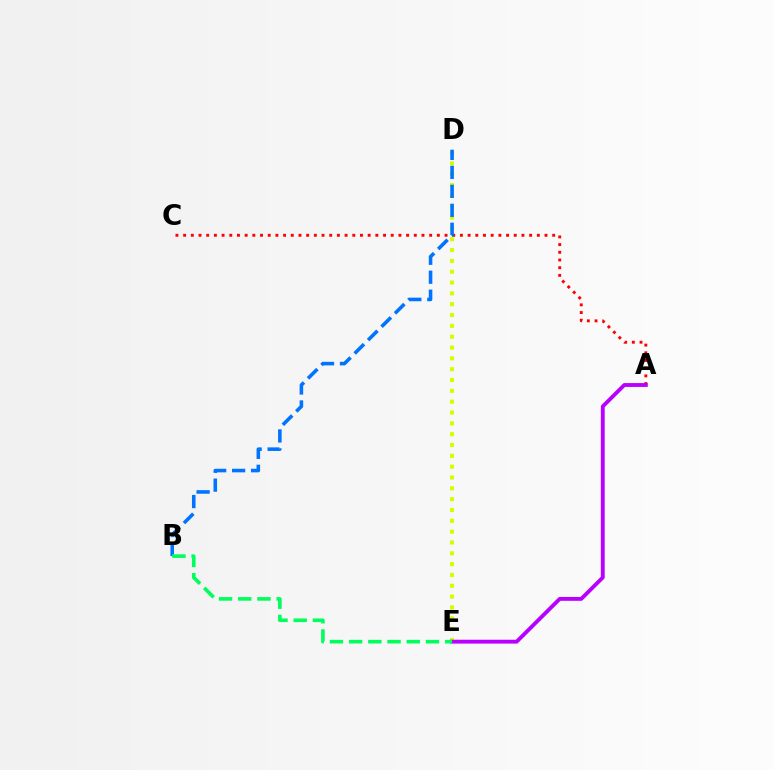{('A', 'C'): [{'color': '#ff0000', 'line_style': 'dotted', 'thickness': 2.09}], ('D', 'E'): [{'color': '#d1ff00', 'line_style': 'dotted', 'thickness': 2.94}], ('B', 'D'): [{'color': '#0074ff', 'line_style': 'dashed', 'thickness': 2.58}], ('A', 'E'): [{'color': '#b900ff', 'line_style': 'solid', 'thickness': 2.78}], ('B', 'E'): [{'color': '#00ff5c', 'line_style': 'dashed', 'thickness': 2.61}]}